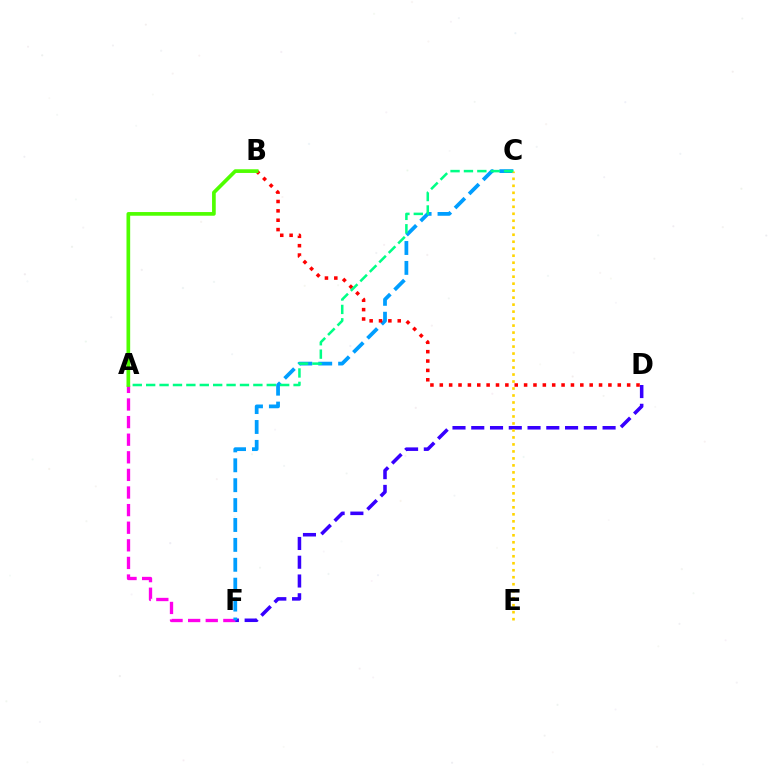{('A', 'F'): [{'color': '#ff00ed', 'line_style': 'dashed', 'thickness': 2.39}], ('D', 'F'): [{'color': '#3700ff', 'line_style': 'dashed', 'thickness': 2.55}], ('C', 'F'): [{'color': '#009eff', 'line_style': 'dashed', 'thickness': 2.7}], ('B', 'D'): [{'color': '#ff0000', 'line_style': 'dotted', 'thickness': 2.55}], ('A', 'B'): [{'color': '#4fff00', 'line_style': 'solid', 'thickness': 2.65}], ('C', 'E'): [{'color': '#ffd500', 'line_style': 'dotted', 'thickness': 1.9}], ('A', 'C'): [{'color': '#00ff86', 'line_style': 'dashed', 'thickness': 1.82}]}